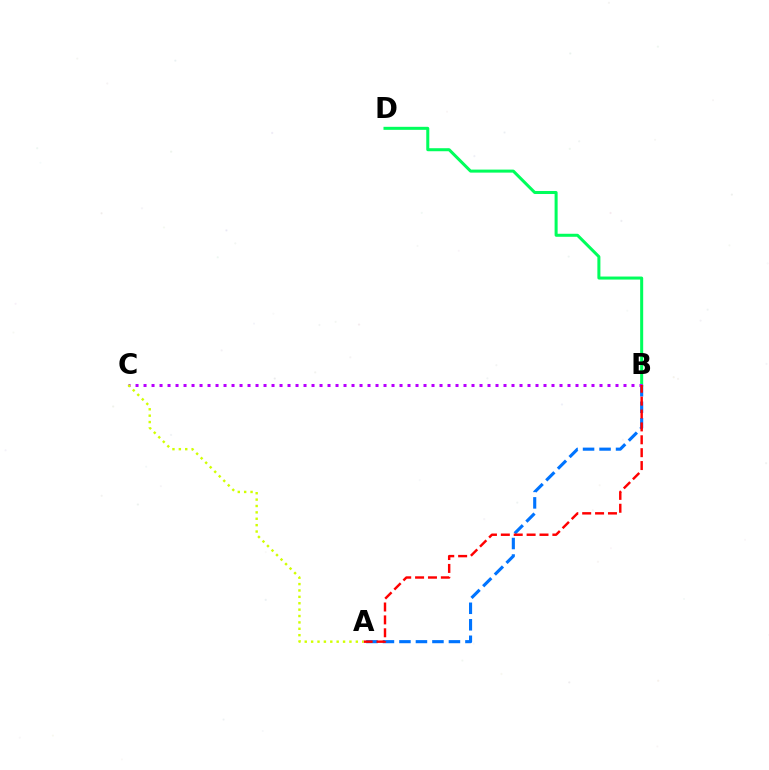{('B', 'D'): [{'color': '#00ff5c', 'line_style': 'solid', 'thickness': 2.18}], ('A', 'B'): [{'color': '#0074ff', 'line_style': 'dashed', 'thickness': 2.24}, {'color': '#ff0000', 'line_style': 'dashed', 'thickness': 1.75}], ('B', 'C'): [{'color': '#b900ff', 'line_style': 'dotted', 'thickness': 2.17}], ('A', 'C'): [{'color': '#d1ff00', 'line_style': 'dotted', 'thickness': 1.74}]}